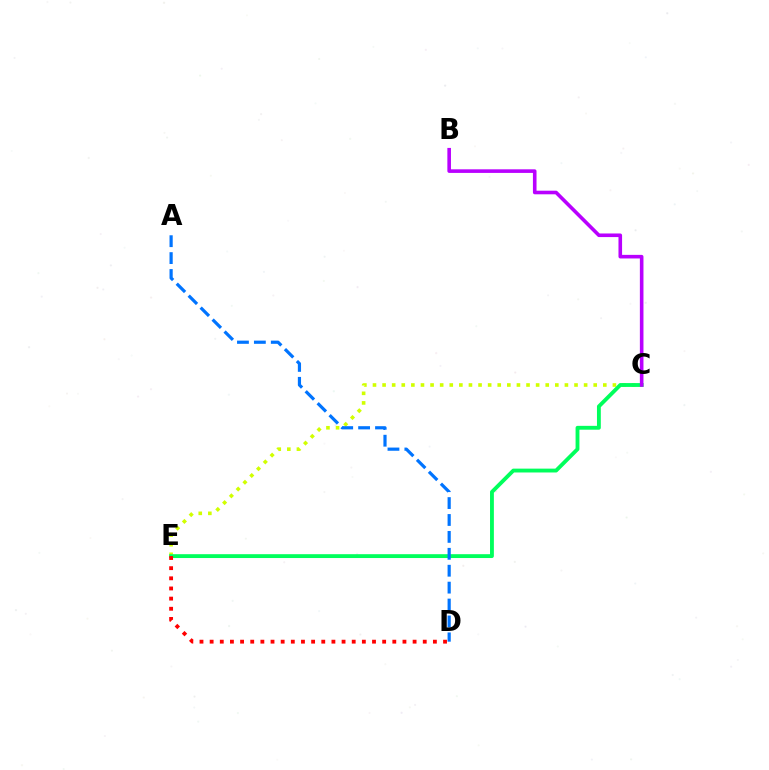{('C', 'E'): [{'color': '#d1ff00', 'line_style': 'dotted', 'thickness': 2.61}, {'color': '#00ff5c', 'line_style': 'solid', 'thickness': 2.77}], ('B', 'C'): [{'color': '#b900ff', 'line_style': 'solid', 'thickness': 2.59}], ('A', 'D'): [{'color': '#0074ff', 'line_style': 'dashed', 'thickness': 2.3}], ('D', 'E'): [{'color': '#ff0000', 'line_style': 'dotted', 'thickness': 2.76}]}